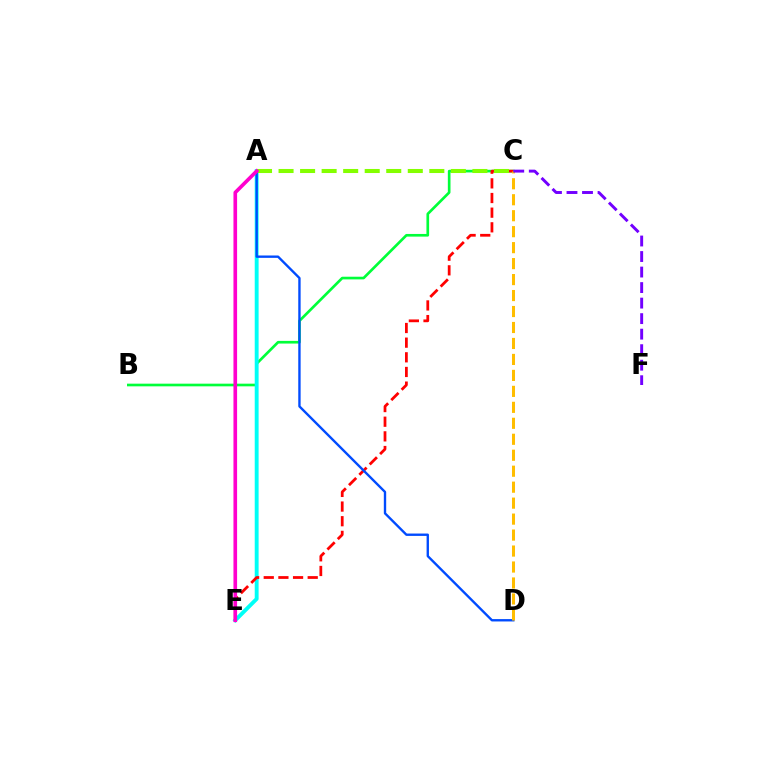{('B', 'C'): [{'color': '#00ff39', 'line_style': 'solid', 'thickness': 1.92}], ('A', 'E'): [{'color': '#00fff6', 'line_style': 'solid', 'thickness': 2.79}, {'color': '#ff00cf', 'line_style': 'solid', 'thickness': 2.62}], ('C', 'E'): [{'color': '#ff0000', 'line_style': 'dashed', 'thickness': 1.99}], ('A', 'C'): [{'color': '#84ff00', 'line_style': 'dashed', 'thickness': 2.93}], ('A', 'D'): [{'color': '#004bff', 'line_style': 'solid', 'thickness': 1.7}], ('C', 'D'): [{'color': '#ffbd00', 'line_style': 'dashed', 'thickness': 2.17}], ('C', 'F'): [{'color': '#7200ff', 'line_style': 'dashed', 'thickness': 2.11}]}